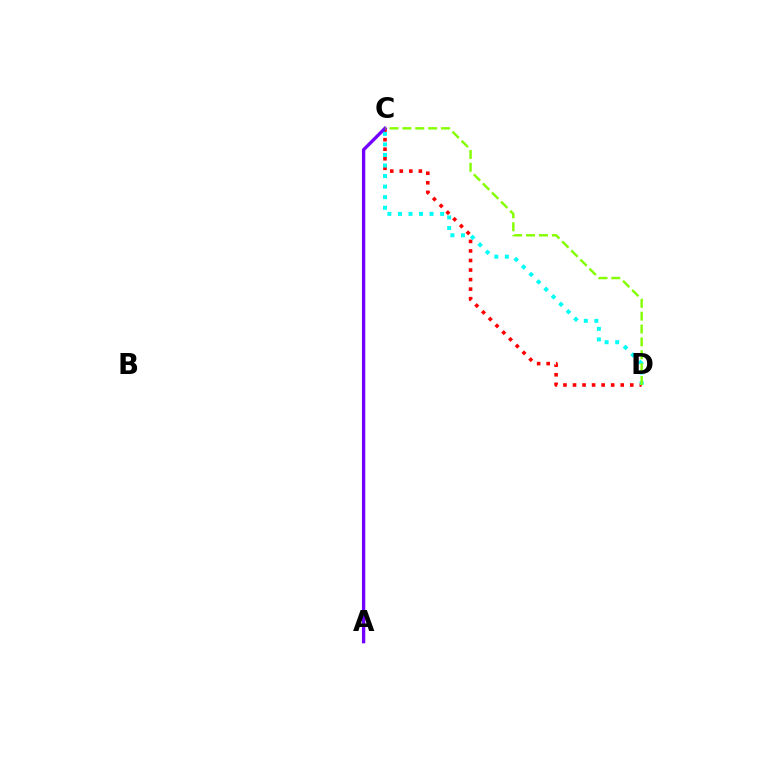{('C', 'D'): [{'color': '#ff0000', 'line_style': 'dotted', 'thickness': 2.59}, {'color': '#00fff6', 'line_style': 'dotted', 'thickness': 2.87}, {'color': '#84ff00', 'line_style': 'dashed', 'thickness': 1.75}], ('A', 'C'): [{'color': '#7200ff', 'line_style': 'solid', 'thickness': 2.39}]}